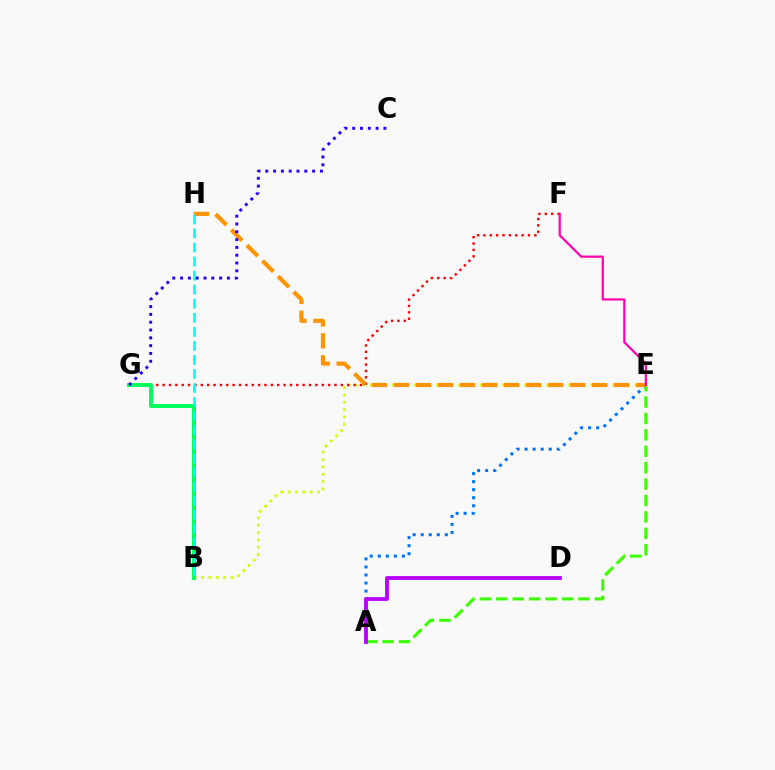{('A', 'E'): [{'color': '#0074ff', 'line_style': 'dotted', 'thickness': 2.18}, {'color': '#3dff00', 'line_style': 'dashed', 'thickness': 2.23}], ('B', 'E'): [{'color': '#d1ff00', 'line_style': 'dotted', 'thickness': 2.0}], ('F', 'G'): [{'color': '#ff0000', 'line_style': 'dotted', 'thickness': 1.73}], ('E', 'H'): [{'color': '#ff9400', 'line_style': 'dashed', 'thickness': 2.99}], ('B', 'G'): [{'color': '#00ff5c', 'line_style': 'solid', 'thickness': 2.85}], ('E', 'F'): [{'color': '#ff00ac', 'line_style': 'solid', 'thickness': 1.59}], ('B', 'H'): [{'color': '#00fff6', 'line_style': 'dashed', 'thickness': 1.91}], ('A', 'D'): [{'color': '#b900ff', 'line_style': 'solid', 'thickness': 2.75}], ('C', 'G'): [{'color': '#2500ff', 'line_style': 'dotted', 'thickness': 2.12}]}